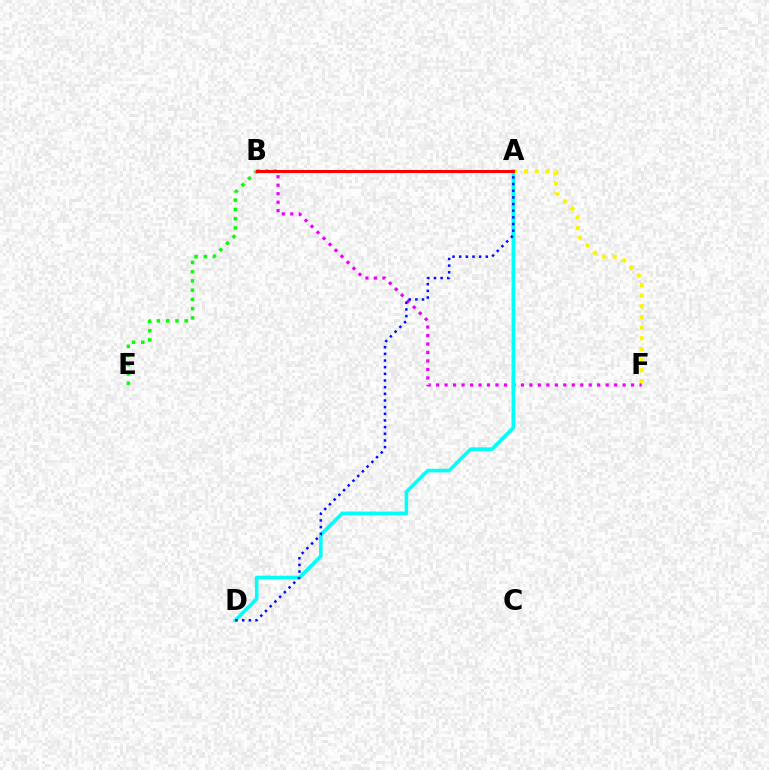{('B', 'F'): [{'color': '#ee00ff', 'line_style': 'dotted', 'thickness': 2.3}], ('B', 'E'): [{'color': '#08ff00', 'line_style': 'dotted', 'thickness': 2.51}], ('A', 'D'): [{'color': '#00fff6', 'line_style': 'solid', 'thickness': 2.58}, {'color': '#0010ff', 'line_style': 'dotted', 'thickness': 1.81}], ('A', 'F'): [{'color': '#fcf500', 'line_style': 'dotted', 'thickness': 2.9}], ('A', 'B'): [{'color': '#ff0000', 'line_style': 'solid', 'thickness': 2.19}]}